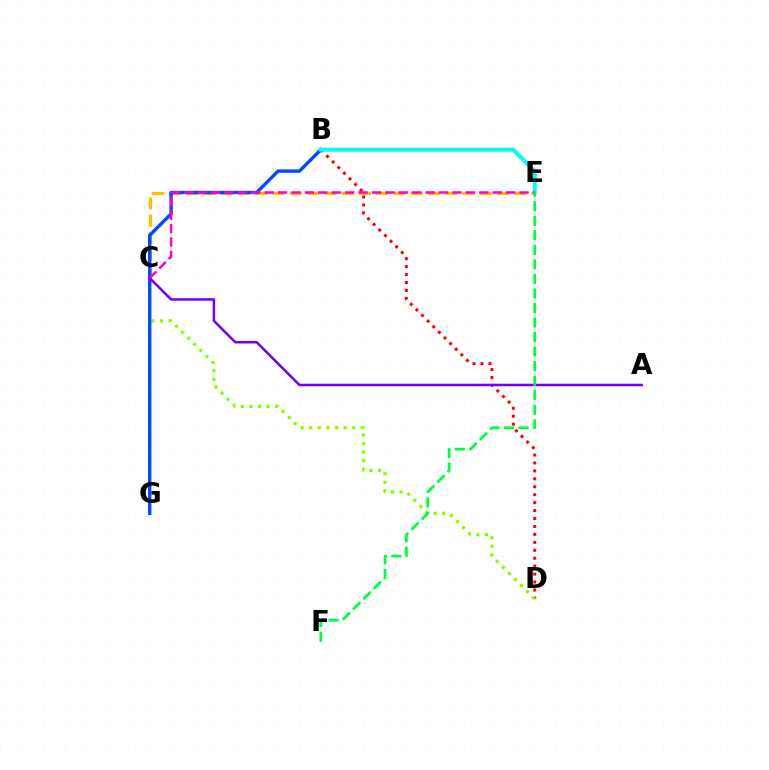{('C', 'E'): [{'color': '#ffbd00', 'line_style': 'dashed', 'thickness': 2.34}, {'color': '#ff00cf', 'line_style': 'dashed', 'thickness': 1.82}], ('B', 'D'): [{'color': '#ff0000', 'line_style': 'dotted', 'thickness': 2.16}], ('C', 'D'): [{'color': '#84ff00', 'line_style': 'dotted', 'thickness': 2.33}], ('B', 'G'): [{'color': '#004bff', 'line_style': 'solid', 'thickness': 2.44}], ('A', 'C'): [{'color': '#7200ff', 'line_style': 'solid', 'thickness': 1.81}], ('B', 'E'): [{'color': '#00fff6', 'line_style': 'solid', 'thickness': 2.92}], ('E', 'F'): [{'color': '#00ff39', 'line_style': 'dashed', 'thickness': 1.98}]}